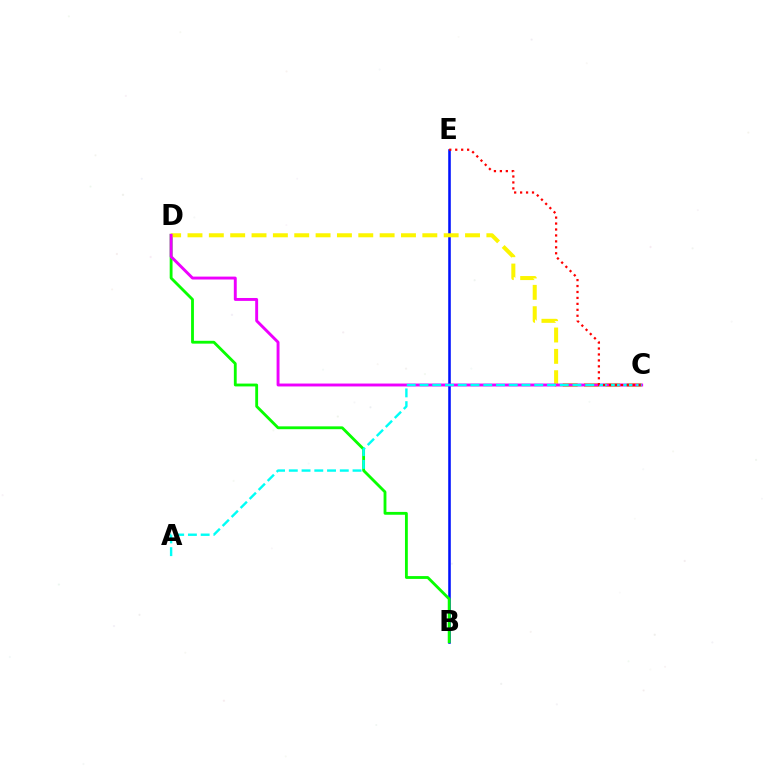{('B', 'E'): [{'color': '#0010ff', 'line_style': 'solid', 'thickness': 1.85}], ('B', 'D'): [{'color': '#08ff00', 'line_style': 'solid', 'thickness': 2.04}], ('C', 'D'): [{'color': '#fcf500', 'line_style': 'dashed', 'thickness': 2.9}, {'color': '#ee00ff', 'line_style': 'solid', 'thickness': 2.1}], ('A', 'C'): [{'color': '#00fff6', 'line_style': 'dashed', 'thickness': 1.73}], ('C', 'E'): [{'color': '#ff0000', 'line_style': 'dotted', 'thickness': 1.62}]}